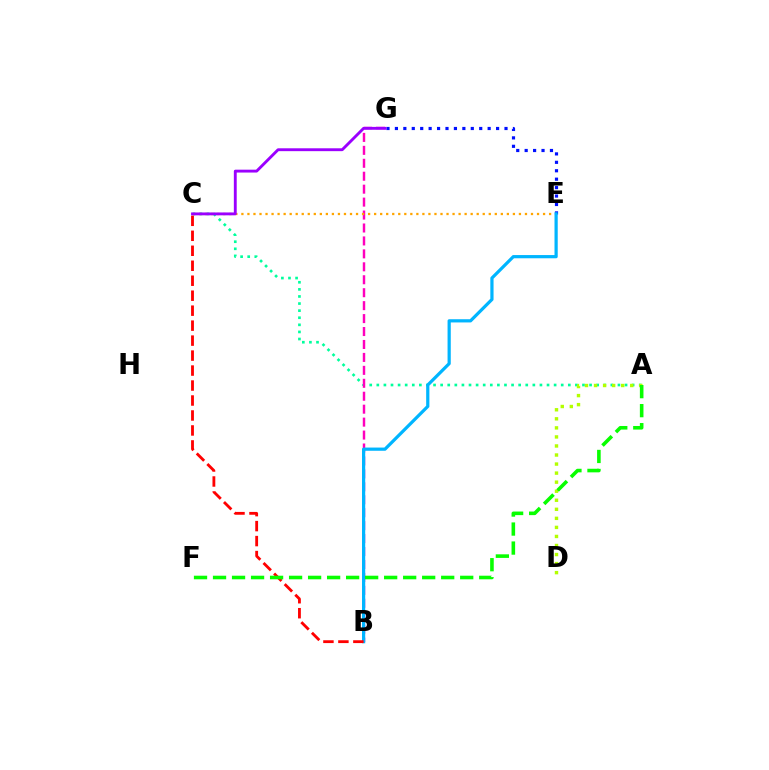{('E', 'G'): [{'color': '#0010ff', 'line_style': 'dotted', 'thickness': 2.29}], ('A', 'C'): [{'color': '#00ff9d', 'line_style': 'dotted', 'thickness': 1.93}], ('B', 'G'): [{'color': '#ff00bd', 'line_style': 'dashed', 'thickness': 1.76}], ('C', 'E'): [{'color': '#ffa500', 'line_style': 'dotted', 'thickness': 1.64}], ('A', 'D'): [{'color': '#b3ff00', 'line_style': 'dotted', 'thickness': 2.46}], ('B', 'E'): [{'color': '#00b5ff', 'line_style': 'solid', 'thickness': 2.32}], ('B', 'C'): [{'color': '#ff0000', 'line_style': 'dashed', 'thickness': 2.03}], ('C', 'G'): [{'color': '#9b00ff', 'line_style': 'solid', 'thickness': 2.07}], ('A', 'F'): [{'color': '#08ff00', 'line_style': 'dashed', 'thickness': 2.58}]}